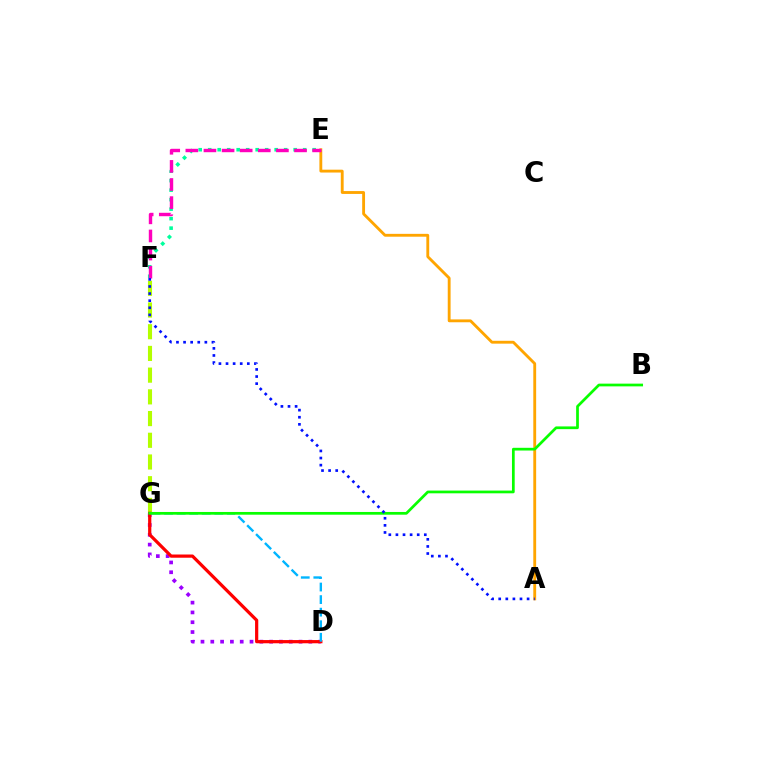{('F', 'G'): [{'color': '#b3ff00', 'line_style': 'dashed', 'thickness': 2.95}], ('D', 'G'): [{'color': '#9b00ff', 'line_style': 'dotted', 'thickness': 2.66}, {'color': '#ff0000', 'line_style': 'solid', 'thickness': 2.31}, {'color': '#00b5ff', 'line_style': 'dashed', 'thickness': 1.71}], ('A', 'E'): [{'color': '#ffa500', 'line_style': 'solid', 'thickness': 2.05}], ('E', 'F'): [{'color': '#00ff9d', 'line_style': 'dotted', 'thickness': 2.58}, {'color': '#ff00bd', 'line_style': 'dashed', 'thickness': 2.46}], ('B', 'G'): [{'color': '#08ff00', 'line_style': 'solid', 'thickness': 1.96}], ('A', 'F'): [{'color': '#0010ff', 'line_style': 'dotted', 'thickness': 1.93}]}